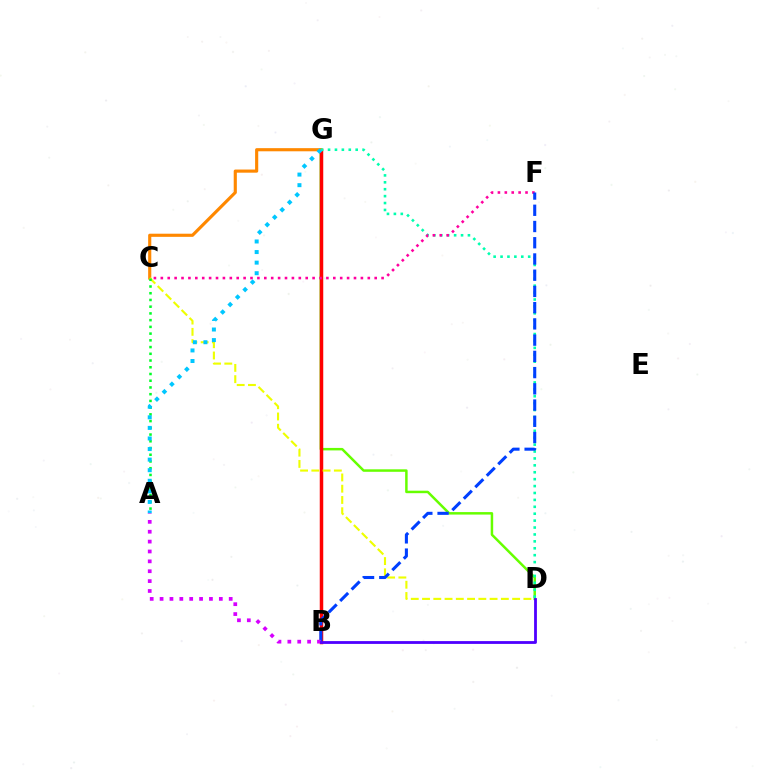{('D', 'G'): [{'color': '#66ff00', 'line_style': 'solid', 'thickness': 1.79}, {'color': '#00ffaf', 'line_style': 'dotted', 'thickness': 1.88}], ('B', 'G'): [{'color': '#ff0000', 'line_style': 'solid', 'thickness': 2.52}], ('C', 'G'): [{'color': '#ff8800', 'line_style': 'solid', 'thickness': 2.26}], ('C', 'F'): [{'color': '#ff00a0', 'line_style': 'dotted', 'thickness': 1.87}], ('C', 'D'): [{'color': '#eeff00', 'line_style': 'dashed', 'thickness': 1.53}], ('B', 'F'): [{'color': '#003fff', 'line_style': 'dashed', 'thickness': 2.21}], ('A', 'C'): [{'color': '#00ff27', 'line_style': 'dotted', 'thickness': 1.83}], ('A', 'G'): [{'color': '#00c7ff', 'line_style': 'dotted', 'thickness': 2.87}], ('A', 'B'): [{'color': '#d600ff', 'line_style': 'dotted', 'thickness': 2.68}], ('B', 'D'): [{'color': '#4f00ff', 'line_style': 'solid', 'thickness': 2.02}]}